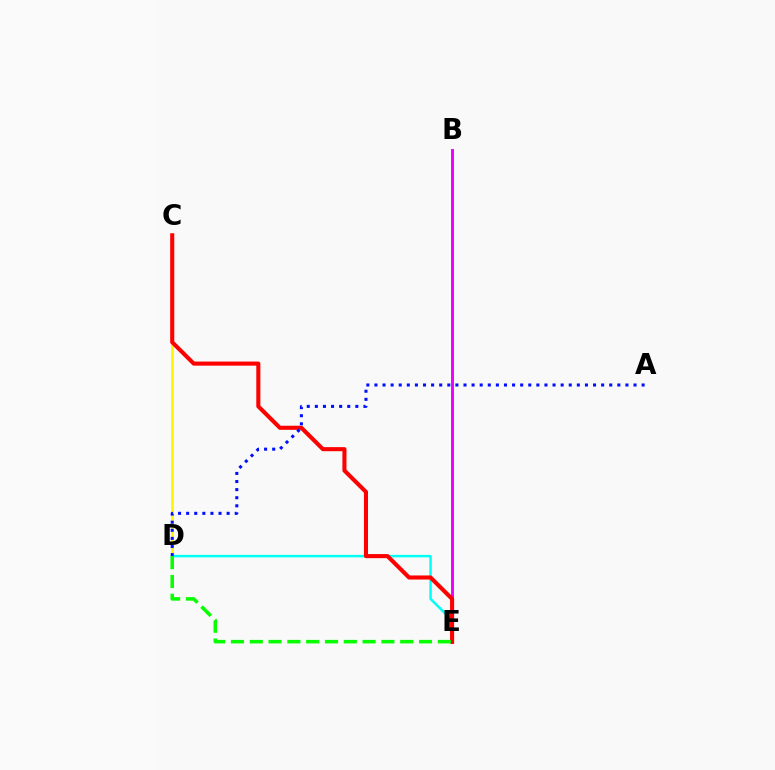{('D', 'E'): [{'color': '#00fff6', 'line_style': 'solid', 'thickness': 1.79}, {'color': '#08ff00', 'line_style': 'dashed', 'thickness': 2.56}], ('C', 'D'): [{'color': '#fcf500', 'line_style': 'solid', 'thickness': 1.84}], ('B', 'E'): [{'color': '#ee00ff', 'line_style': 'solid', 'thickness': 2.11}], ('C', 'E'): [{'color': '#ff0000', 'line_style': 'solid', 'thickness': 2.94}], ('A', 'D'): [{'color': '#0010ff', 'line_style': 'dotted', 'thickness': 2.2}]}